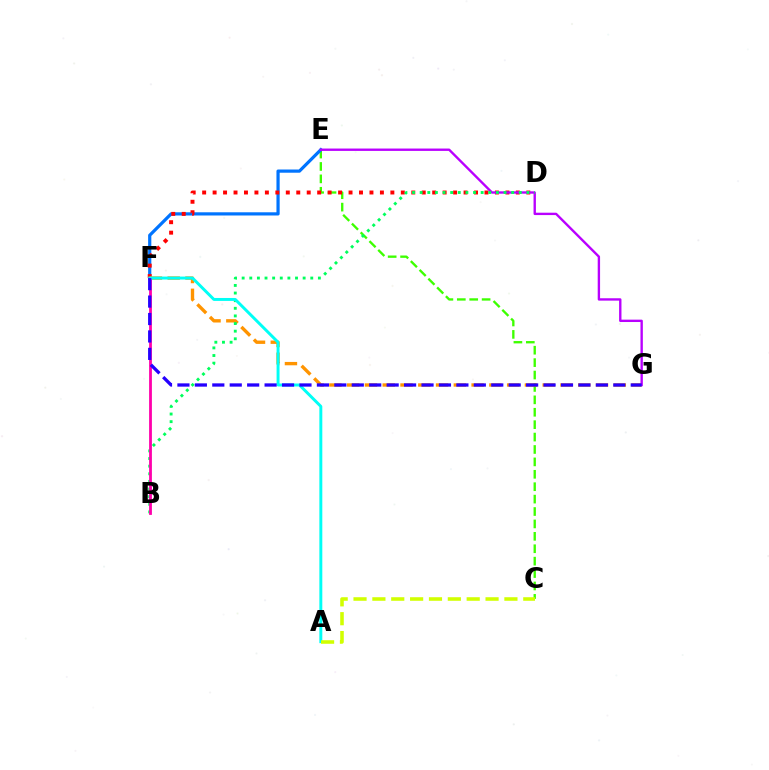{('C', 'E'): [{'color': '#3dff00', 'line_style': 'dashed', 'thickness': 1.69}], ('E', 'F'): [{'color': '#0074ff', 'line_style': 'solid', 'thickness': 2.31}], ('D', 'F'): [{'color': '#ff0000', 'line_style': 'dotted', 'thickness': 2.84}], ('F', 'G'): [{'color': '#ff9400', 'line_style': 'dashed', 'thickness': 2.41}, {'color': '#2500ff', 'line_style': 'dashed', 'thickness': 2.37}], ('E', 'G'): [{'color': '#b900ff', 'line_style': 'solid', 'thickness': 1.71}], ('B', 'D'): [{'color': '#00ff5c', 'line_style': 'dotted', 'thickness': 2.07}], ('B', 'F'): [{'color': '#ff00ac', 'line_style': 'solid', 'thickness': 2.01}], ('A', 'F'): [{'color': '#00fff6', 'line_style': 'solid', 'thickness': 2.12}], ('A', 'C'): [{'color': '#d1ff00', 'line_style': 'dashed', 'thickness': 2.56}]}